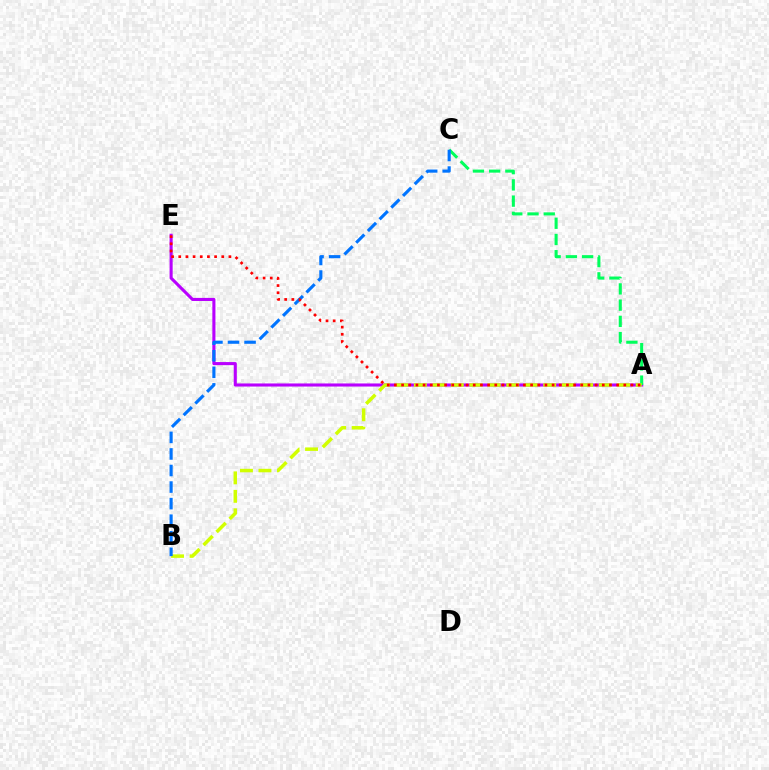{('A', 'E'): [{'color': '#b900ff', 'line_style': 'solid', 'thickness': 2.22}, {'color': '#ff0000', 'line_style': 'dotted', 'thickness': 1.95}], ('A', 'C'): [{'color': '#00ff5c', 'line_style': 'dashed', 'thickness': 2.2}], ('A', 'B'): [{'color': '#d1ff00', 'line_style': 'dashed', 'thickness': 2.51}], ('B', 'C'): [{'color': '#0074ff', 'line_style': 'dashed', 'thickness': 2.25}]}